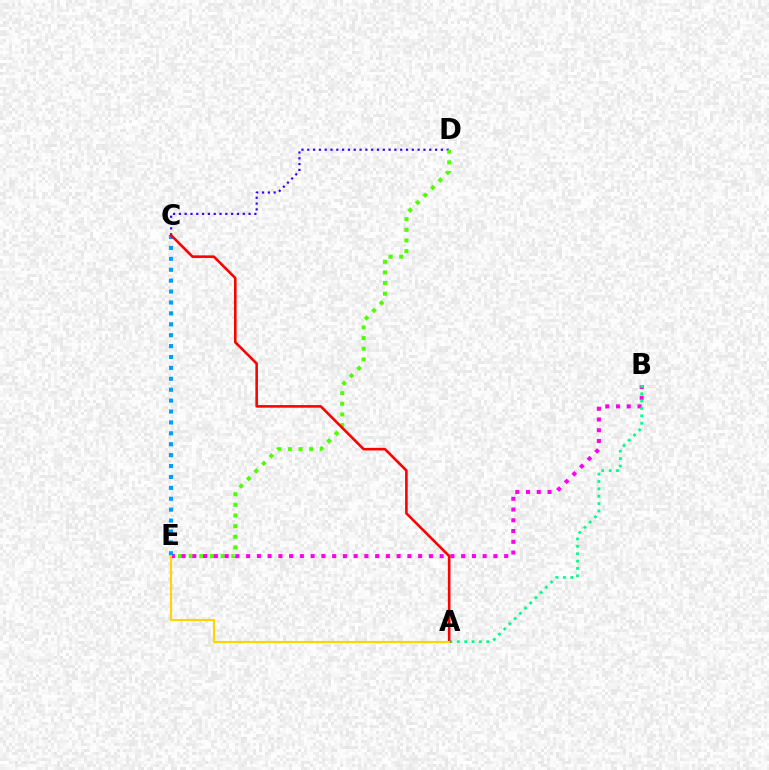{('C', 'D'): [{'color': '#3700ff', 'line_style': 'dotted', 'thickness': 1.58}], ('D', 'E'): [{'color': '#4fff00', 'line_style': 'dotted', 'thickness': 2.89}], ('B', 'E'): [{'color': '#ff00ed', 'line_style': 'dotted', 'thickness': 2.92}], ('A', 'B'): [{'color': '#00ff86', 'line_style': 'dotted', 'thickness': 2.0}], ('C', 'E'): [{'color': '#009eff', 'line_style': 'dotted', 'thickness': 2.96}], ('A', 'C'): [{'color': '#ff0000', 'line_style': 'solid', 'thickness': 1.87}], ('A', 'E'): [{'color': '#ffd500', 'line_style': 'solid', 'thickness': 1.53}]}